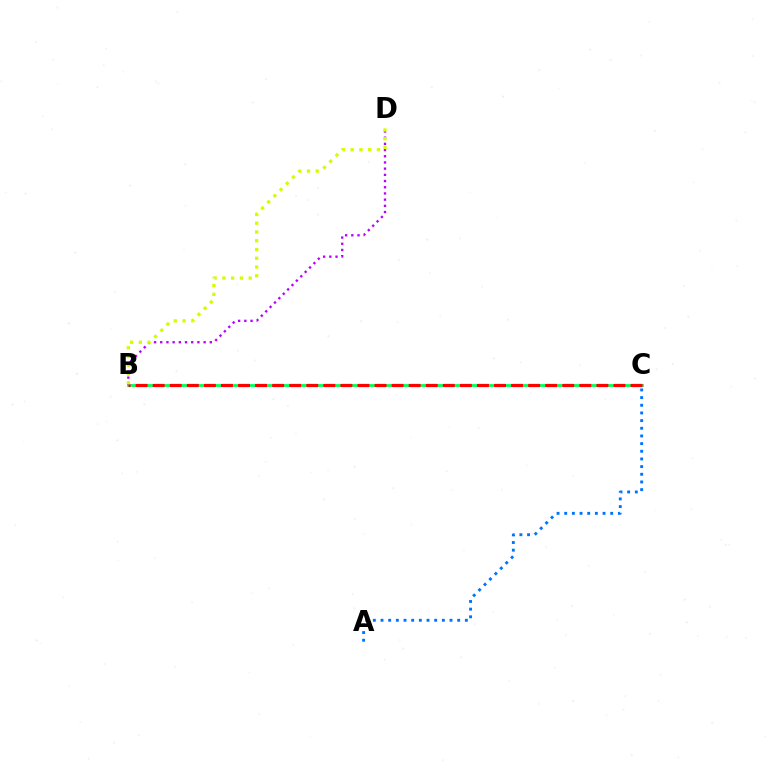{('A', 'C'): [{'color': '#0074ff', 'line_style': 'dotted', 'thickness': 2.08}], ('B', 'C'): [{'color': '#00ff5c', 'line_style': 'solid', 'thickness': 2.01}, {'color': '#ff0000', 'line_style': 'dashed', 'thickness': 2.32}], ('B', 'D'): [{'color': '#b900ff', 'line_style': 'dotted', 'thickness': 1.68}, {'color': '#d1ff00', 'line_style': 'dotted', 'thickness': 2.38}]}